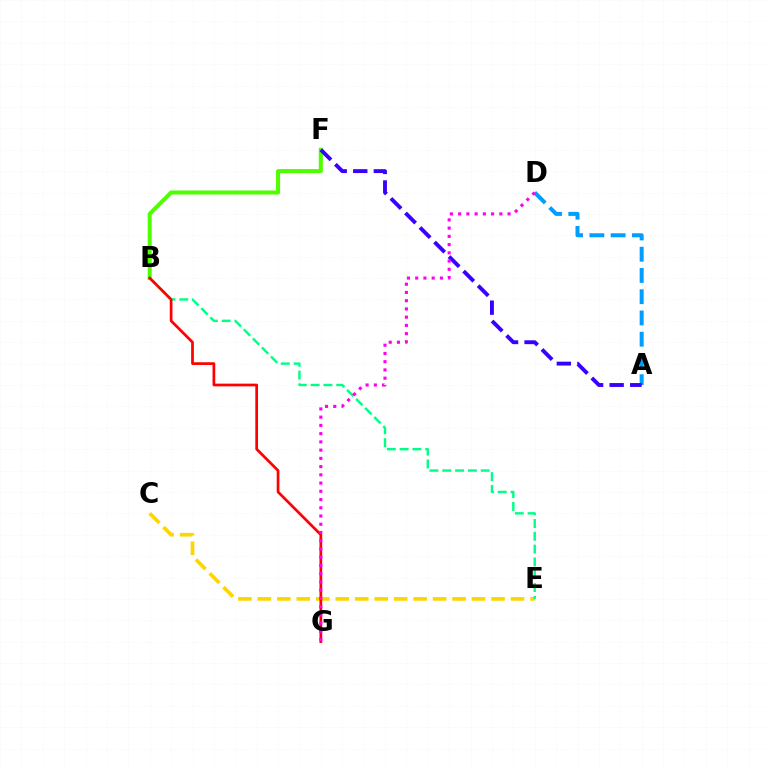{('B', 'F'): [{'color': '#4fff00', 'line_style': 'solid', 'thickness': 2.91}], ('A', 'D'): [{'color': '#009eff', 'line_style': 'dashed', 'thickness': 2.89}], ('C', 'E'): [{'color': '#ffd500', 'line_style': 'dashed', 'thickness': 2.65}], ('B', 'E'): [{'color': '#00ff86', 'line_style': 'dashed', 'thickness': 1.74}], ('B', 'G'): [{'color': '#ff0000', 'line_style': 'solid', 'thickness': 1.95}], ('A', 'F'): [{'color': '#3700ff', 'line_style': 'dashed', 'thickness': 2.79}], ('D', 'G'): [{'color': '#ff00ed', 'line_style': 'dotted', 'thickness': 2.24}]}